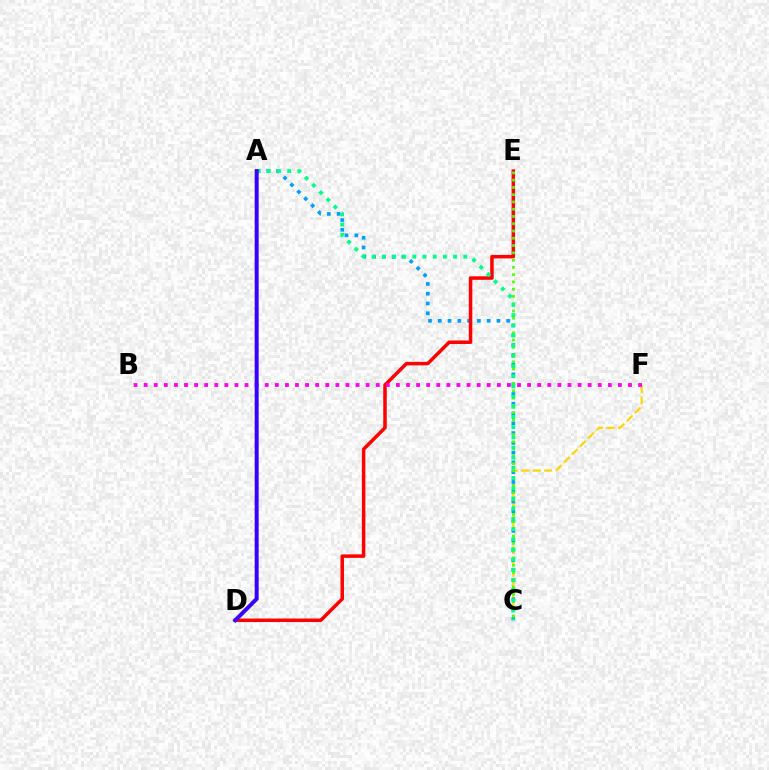{('C', 'F'): [{'color': '#ffd500', 'line_style': 'dashed', 'thickness': 1.55}], ('A', 'C'): [{'color': '#009eff', 'line_style': 'dotted', 'thickness': 2.66}, {'color': '#00ff86', 'line_style': 'dotted', 'thickness': 2.77}], ('D', 'E'): [{'color': '#ff0000', 'line_style': 'solid', 'thickness': 2.53}], ('C', 'E'): [{'color': '#4fff00', 'line_style': 'dotted', 'thickness': 1.97}], ('B', 'F'): [{'color': '#ff00ed', 'line_style': 'dotted', 'thickness': 2.74}], ('A', 'D'): [{'color': '#3700ff', 'line_style': 'solid', 'thickness': 2.87}]}